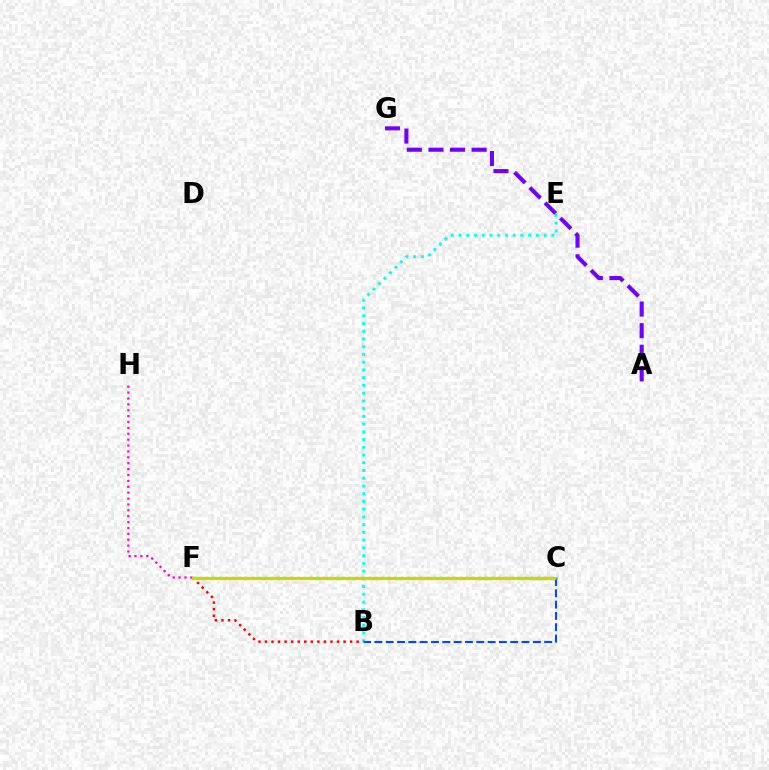{('A', 'G'): [{'color': '#7200ff', 'line_style': 'dashed', 'thickness': 2.93}], ('B', 'E'): [{'color': '#00fff6', 'line_style': 'dotted', 'thickness': 2.1}], ('F', 'H'): [{'color': '#ff00cf', 'line_style': 'dotted', 'thickness': 1.6}], ('C', 'F'): [{'color': '#00ff39', 'line_style': 'dotted', 'thickness': 1.76}, {'color': '#ffbd00', 'line_style': 'solid', 'thickness': 2.3}, {'color': '#84ff00', 'line_style': 'dotted', 'thickness': 1.84}], ('B', 'F'): [{'color': '#ff0000', 'line_style': 'dotted', 'thickness': 1.78}], ('B', 'C'): [{'color': '#004bff', 'line_style': 'dashed', 'thickness': 1.54}]}